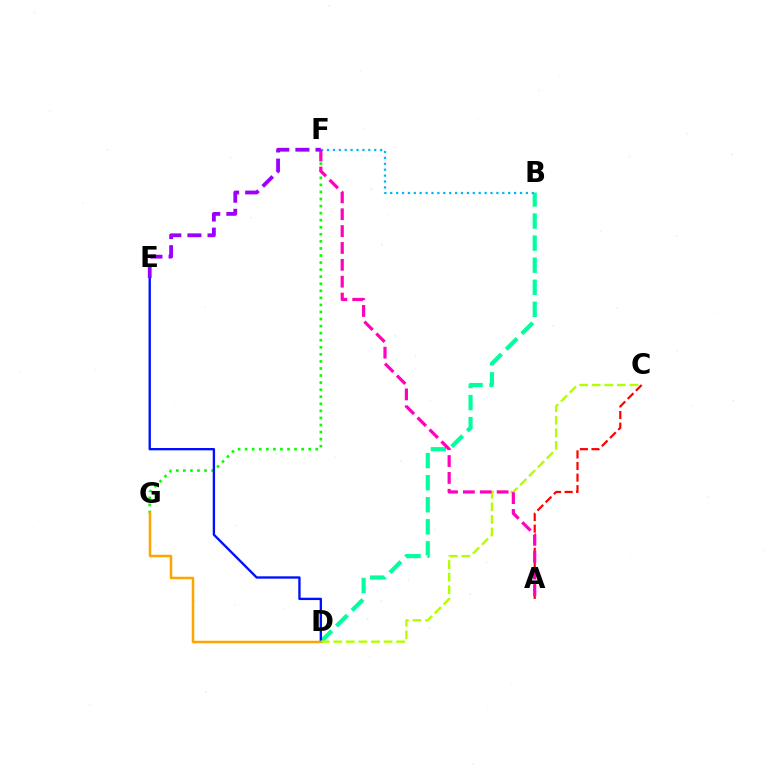{('F', 'G'): [{'color': '#08ff00', 'line_style': 'dotted', 'thickness': 1.92}], ('B', 'D'): [{'color': '#00ff9d', 'line_style': 'dashed', 'thickness': 3.0}], ('D', 'E'): [{'color': '#0010ff', 'line_style': 'solid', 'thickness': 1.69}], ('C', 'D'): [{'color': '#b3ff00', 'line_style': 'dashed', 'thickness': 1.71}], ('B', 'F'): [{'color': '#00b5ff', 'line_style': 'dotted', 'thickness': 1.6}], ('D', 'G'): [{'color': '#ffa500', 'line_style': 'solid', 'thickness': 1.8}], ('A', 'C'): [{'color': '#ff0000', 'line_style': 'dashed', 'thickness': 1.58}], ('A', 'F'): [{'color': '#ff00bd', 'line_style': 'dashed', 'thickness': 2.29}], ('E', 'F'): [{'color': '#9b00ff', 'line_style': 'dashed', 'thickness': 2.73}]}